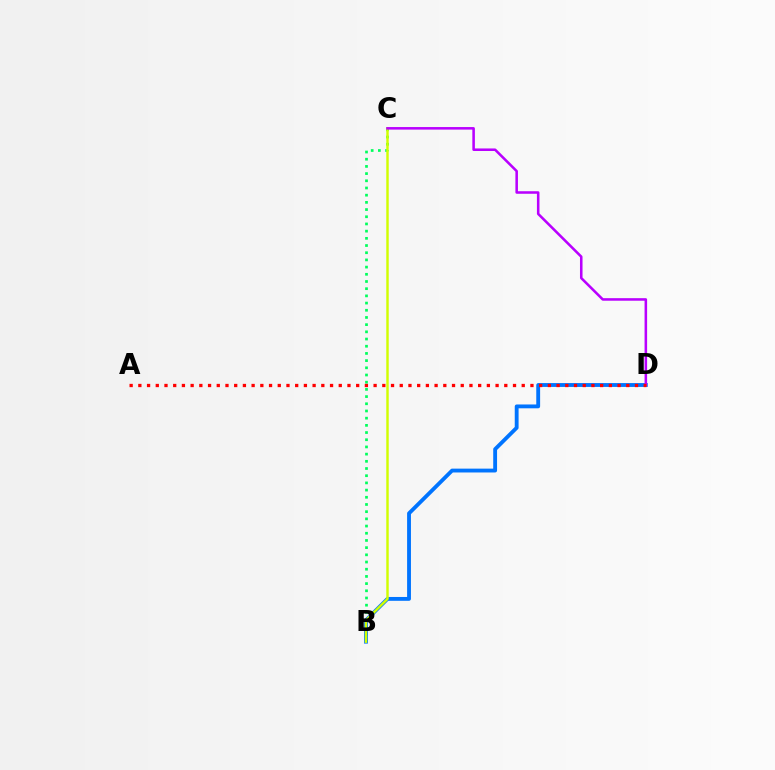{('B', 'C'): [{'color': '#00ff5c', 'line_style': 'dotted', 'thickness': 1.95}, {'color': '#d1ff00', 'line_style': 'solid', 'thickness': 1.76}], ('B', 'D'): [{'color': '#0074ff', 'line_style': 'solid', 'thickness': 2.77}], ('C', 'D'): [{'color': '#b900ff', 'line_style': 'solid', 'thickness': 1.83}], ('A', 'D'): [{'color': '#ff0000', 'line_style': 'dotted', 'thickness': 2.37}]}